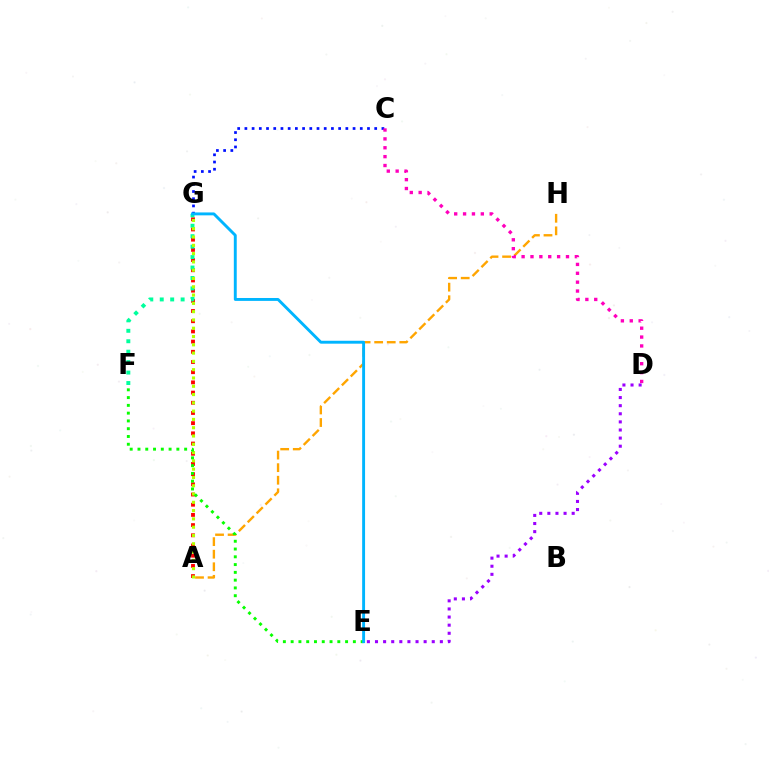{('A', 'G'): [{'color': '#ff0000', 'line_style': 'dotted', 'thickness': 2.77}, {'color': '#b3ff00', 'line_style': 'dotted', 'thickness': 2.25}], ('A', 'H'): [{'color': '#ffa500', 'line_style': 'dashed', 'thickness': 1.71}], ('F', 'G'): [{'color': '#00ff9d', 'line_style': 'dotted', 'thickness': 2.84}], ('C', 'G'): [{'color': '#0010ff', 'line_style': 'dotted', 'thickness': 1.96}], ('E', 'F'): [{'color': '#08ff00', 'line_style': 'dotted', 'thickness': 2.11}], ('E', 'G'): [{'color': '#00b5ff', 'line_style': 'solid', 'thickness': 2.09}], ('C', 'D'): [{'color': '#ff00bd', 'line_style': 'dotted', 'thickness': 2.41}], ('D', 'E'): [{'color': '#9b00ff', 'line_style': 'dotted', 'thickness': 2.2}]}